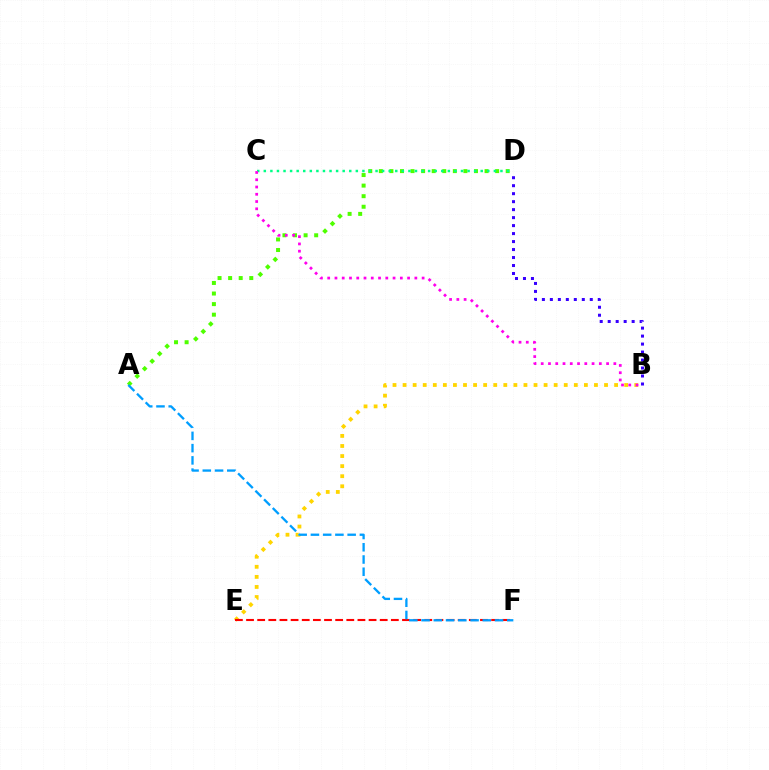{('B', 'E'): [{'color': '#ffd500', 'line_style': 'dotted', 'thickness': 2.74}], ('A', 'D'): [{'color': '#4fff00', 'line_style': 'dotted', 'thickness': 2.87}], ('C', 'D'): [{'color': '#00ff86', 'line_style': 'dotted', 'thickness': 1.79}], ('E', 'F'): [{'color': '#ff0000', 'line_style': 'dashed', 'thickness': 1.51}], ('B', 'D'): [{'color': '#3700ff', 'line_style': 'dotted', 'thickness': 2.17}], ('A', 'F'): [{'color': '#009eff', 'line_style': 'dashed', 'thickness': 1.66}], ('B', 'C'): [{'color': '#ff00ed', 'line_style': 'dotted', 'thickness': 1.97}]}